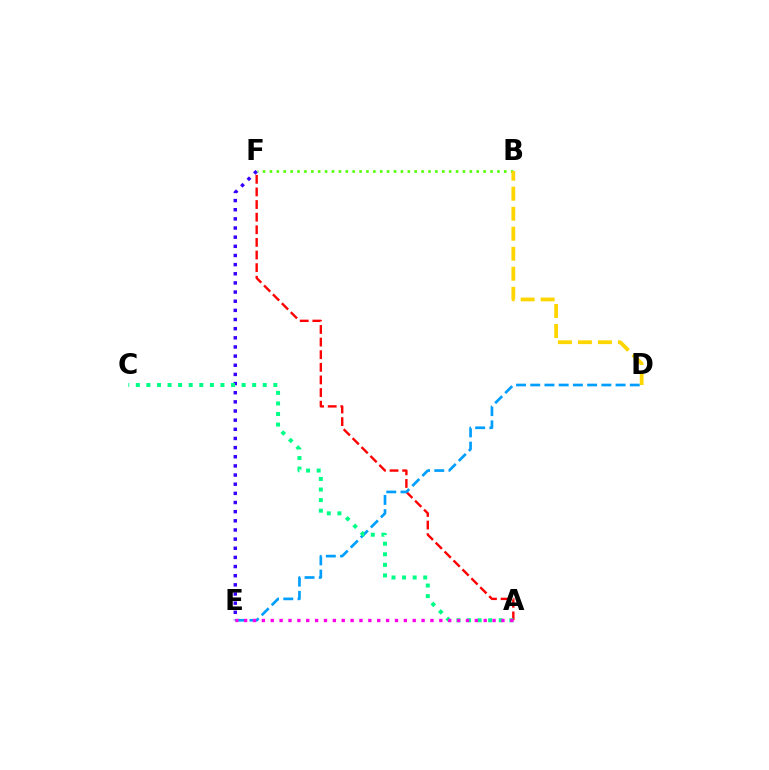{('B', 'F'): [{'color': '#4fff00', 'line_style': 'dotted', 'thickness': 1.87}], ('E', 'F'): [{'color': '#3700ff', 'line_style': 'dotted', 'thickness': 2.49}], ('A', 'F'): [{'color': '#ff0000', 'line_style': 'dashed', 'thickness': 1.71}], ('D', 'E'): [{'color': '#009eff', 'line_style': 'dashed', 'thickness': 1.93}], ('A', 'C'): [{'color': '#00ff86', 'line_style': 'dotted', 'thickness': 2.87}], ('A', 'E'): [{'color': '#ff00ed', 'line_style': 'dotted', 'thickness': 2.41}], ('B', 'D'): [{'color': '#ffd500', 'line_style': 'dashed', 'thickness': 2.72}]}